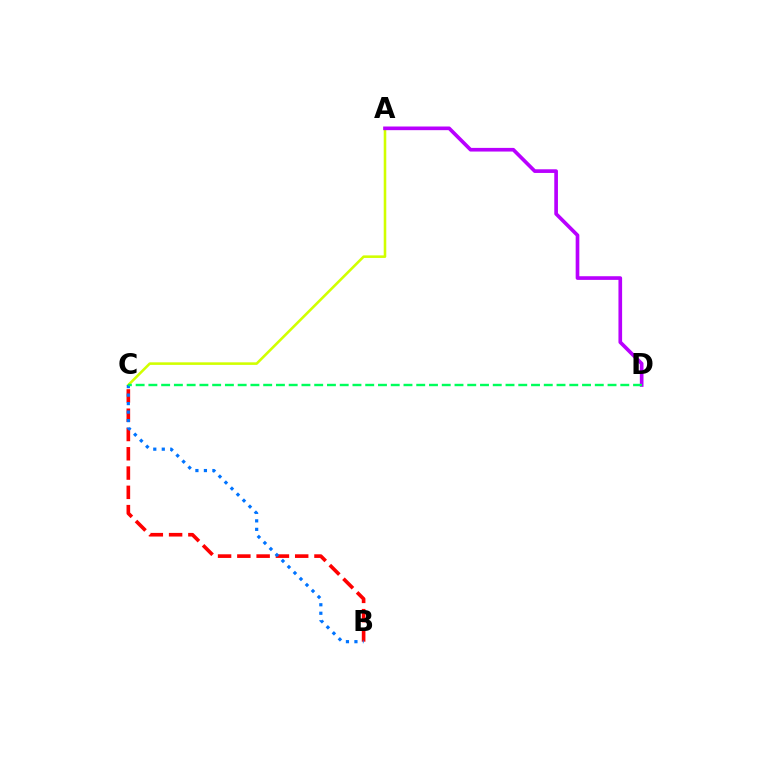{('B', 'C'): [{'color': '#ff0000', 'line_style': 'dashed', 'thickness': 2.62}, {'color': '#0074ff', 'line_style': 'dotted', 'thickness': 2.31}], ('A', 'C'): [{'color': '#d1ff00', 'line_style': 'solid', 'thickness': 1.85}], ('A', 'D'): [{'color': '#b900ff', 'line_style': 'solid', 'thickness': 2.64}], ('C', 'D'): [{'color': '#00ff5c', 'line_style': 'dashed', 'thickness': 1.73}]}